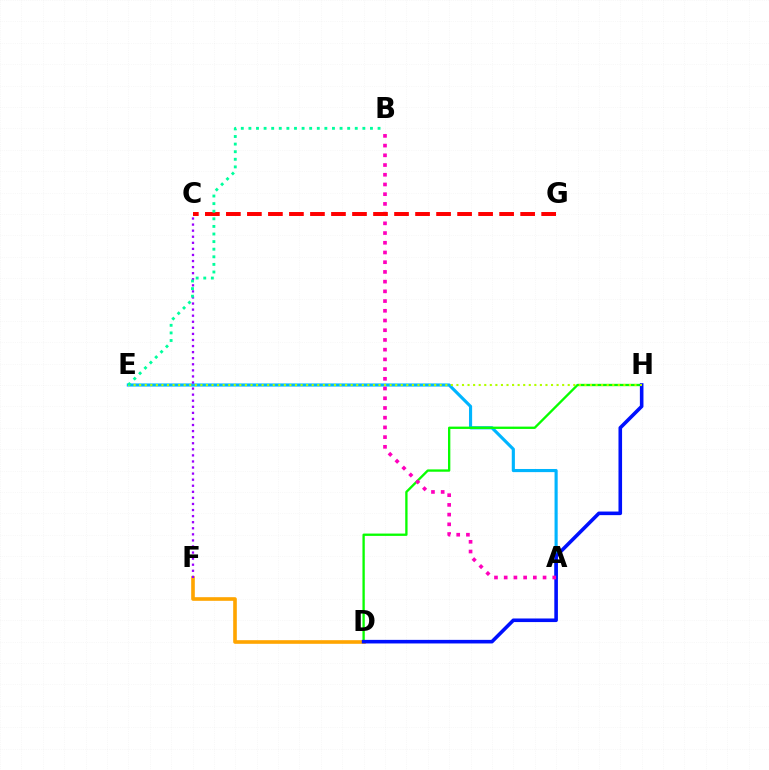{('A', 'E'): [{'color': '#00b5ff', 'line_style': 'solid', 'thickness': 2.26}], ('D', 'H'): [{'color': '#08ff00', 'line_style': 'solid', 'thickness': 1.68}, {'color': '#0010ff', 'line_style': 'solid', 'thickness': 2.59}], ('D', 'F'): [{'color': '#ffa500', 'line_style': 'solid', 'thickness': 2.61}], ('C', 'F'): [{'color': '#9b00ff', 'line_style': 'dotted', 'thickness': 1.65}], ('E', 'H'): [{'color': '#b3ff00', 'line_style': 'dotted', 'thickness': 1.51}], ('A', 'B'): [{'color': '#ff00bd', 'line_style': 'dotted', 'thickness': 2.64}], ('C', 'G'): [{'color': '#ff0000', 'line_style': 'dashed', 'thickness': 2.86}], ('B', 'E'): [{'color': '#00ff9d', 'line_style': 'dotted', 'thickness': 2.06}]}